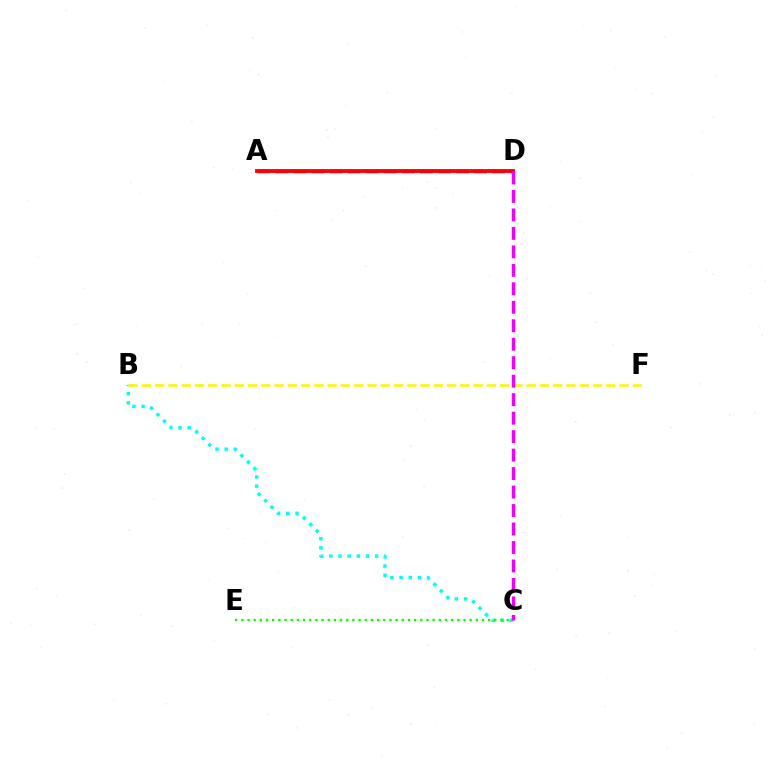{('B', 'C'): [{'color': '#00fff6', 'line_style': 'dotted', 'thickness': 2.49}], ('B', 'F'): [{'color': '#fcf500', 'line_style': 'dashed', 'thickness': 1.8}], ('A', 'D'): [{'color': '#0010ff', 'line_style': 'dashed', 'thickness': 2.45}, {'color': '#ff0000', 'line_style': 'solid', 'thickness': 2.77}], ('C', 'E'): [{'color': '#08ff00', 'line_style': 'dotted', 'thickness': 1.68}], ('C', 'D'): [{'color': '#ee00ff', 'line_style': 'dashed', 'thickness': 2.51}]}